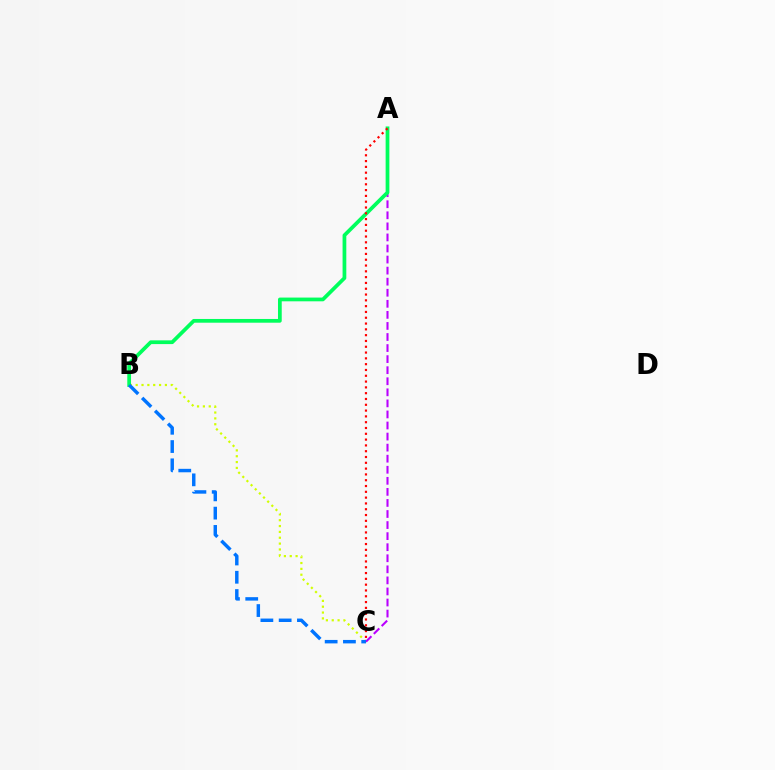{('B', 'C'): [{'color': '#d1ff00', 'line_style': 'dotted', 'thickness': 1.59}, {'color': '#0074ff', 'line_style': 'dashed', 'thickness': 2.48}], ('A', 'C'): [{'color': '#b900ff', 'line_style': 'dashed', 'thickness': 1.5}, {'color': '#ff0000', 'line_style': 'dotted', 'thickness': 1.58}], ('A', 'B'): [{'color': '#00ff5c', 'line_style': 'solid', 'thickness': 2.69}]}